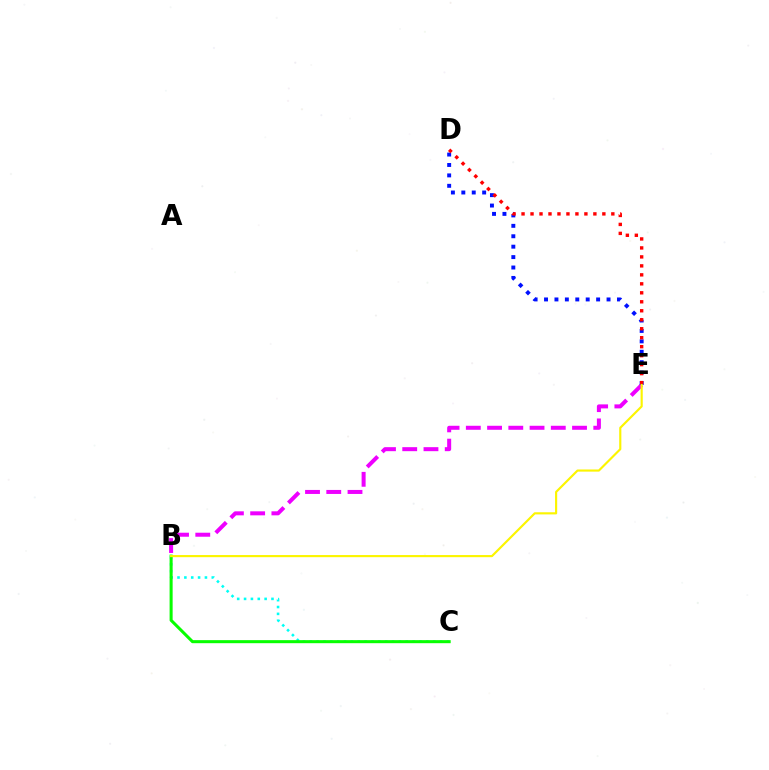{('B', 'E'): [{'color': '#ee00ff', 'line_style': 'dashed', 'thickness': 2.89}, {'color': '#fcf500', 'line_style': 'solid', 'thickness': 1.55}], ('D', 'E'): [{'color': '#0010ff', 'line_style': 'dotted', 'thickness': 2.83}, {'color': '#ff0000', 'line_style': 'dotted', 'thickness': 2.44}], ('B', 'C'): [{'color': '#00fff6', 'line_style': 'dotted', 'thickness': 1.86}, {'color': '#08ff00', 'line_style': 'solid', 'thickness': 2.19}]}